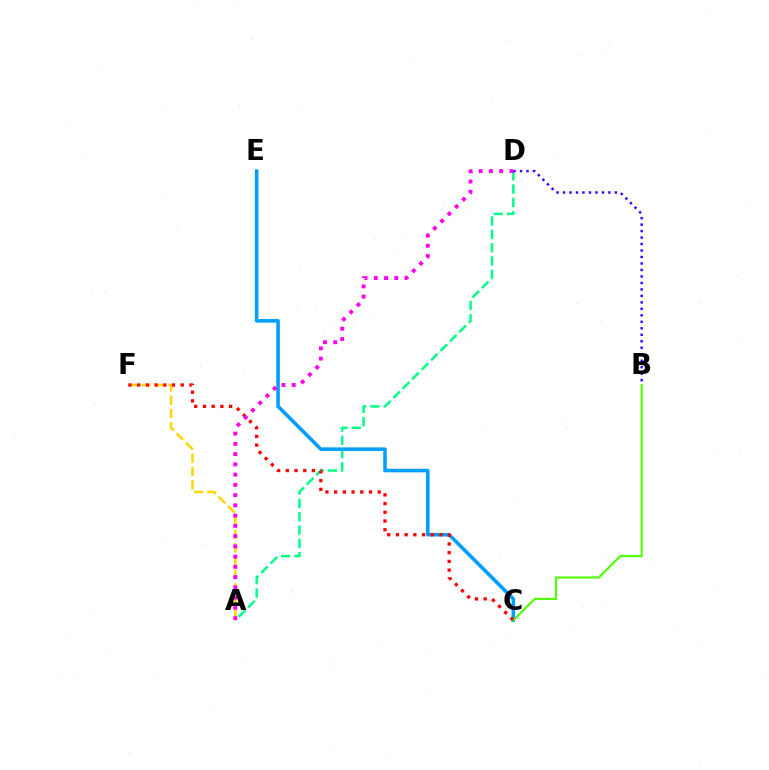{('A', 'D'): [{'color': '#00ff86', 'line_style': 'dashed', 'thickness': 1.81}, {'color': '#ff00ed', 'line_style': 'dotted', 'thickness': 2.78}], ('C', 'E'): [{'color': '#009eff', 'line_style': 'solid', 'thickness': 2.57}], ('A', 'F'): [{'color': '#ffd500', 'line_style': 'dashed', 'thickness': 1.81}], ('B', 'C'): [{'color': '#4fff00', 'line_style': 'solid', 'thickness': 1.52}], ('B', 'D'): [{'color': '#3700ff', 'line_style': 'dotted', 'thickness': 1.76}], ('C', 'F'): [{'color': '#ff0000', 'line_style': 'dotted', 'thickness': 2.37}]}